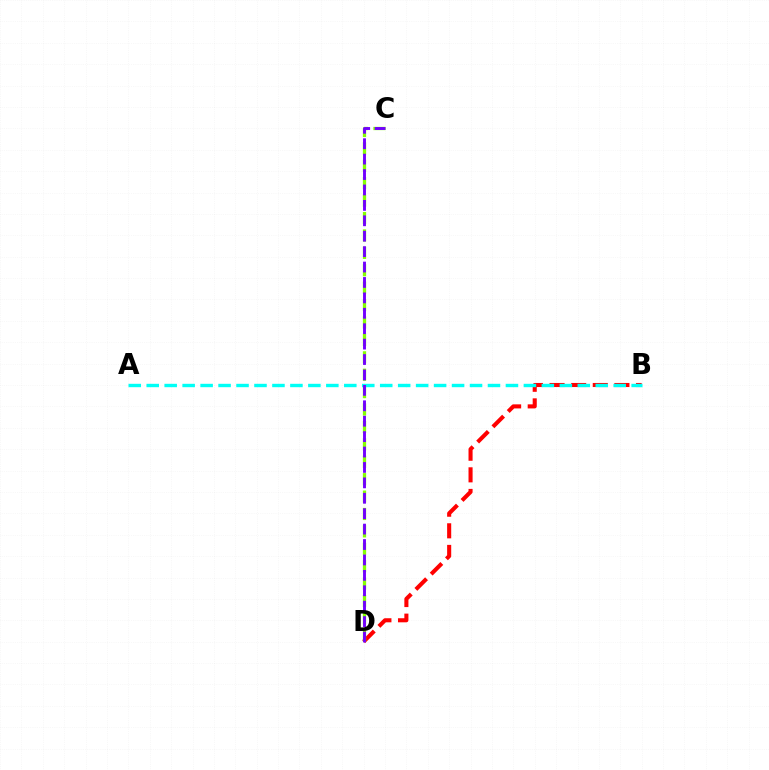{('B', 'D'): [{'color': '#ff0000', 'line_style': 'dashed', 'thickness': 2.94}], ('C', 'D'): [{'color': '#84ff00', 'line_style': 'dashed', 'thickness': 2.37}, {'color': '#7200ff', 'line_style': 'dashed', 'thickness': 2.09}], ('A', 'B'): [{'color': '#00fff6', 'line_style': 'dashed', 'thickness': 2.44}]}